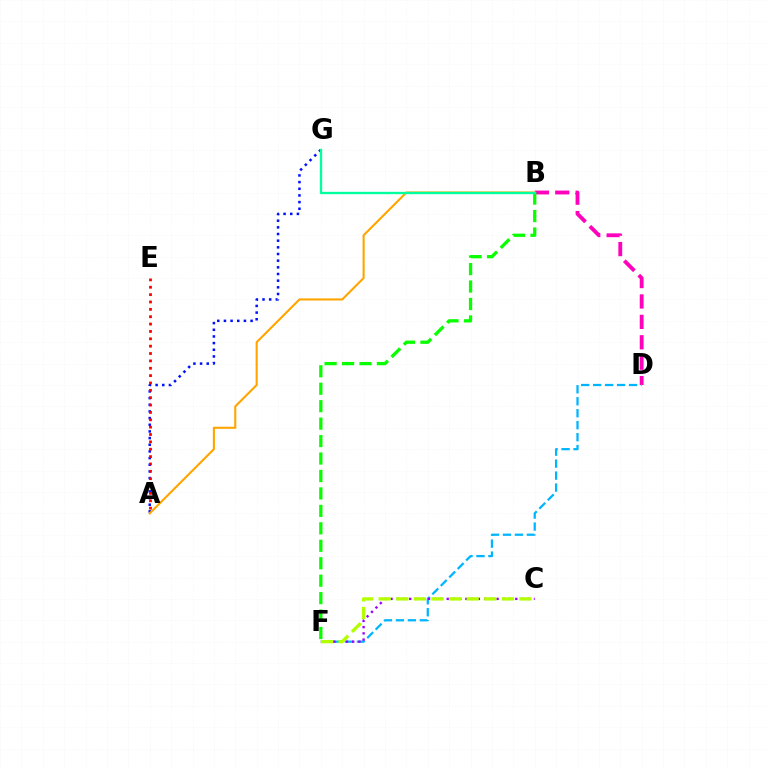{('A', 'G'): [{'color': '#0010ff', 'line_style': 'dotted', 'thickness': 1.81}], ('B', 'D'): [{'color': '#ff00bd', 'line_style': 'dashed', 'thickness': 2.77}], ('D', 'F'): [{'color': '#00b5ff', 'line_style': 'dashed', 'thickness': 1.63}], ('A', 'B'): [{'color': '#ffa500', 'line_style': 'solid', 'thickness': 1.52}], ('A', 'E'): [{'color': '#ff0000', 'line_style': 'dotted', 'thickness': 2.0}], ('C', 'F'): [{'color': '#9b00ff', 'line_style': 'dotted', 'thickness': 1.69}, {'color': '#b3ff00', 'line_style': 'dashed', 'thickness': 2.39}], ('B', 'F'): [{'color': '#08ff00', 'line_style': 'dashed', 'thickness': 2.37}], ('B', 'G'): [{'color': '#00ff9d', 'line_style': 'solid', 'thickness': 1.67}]}